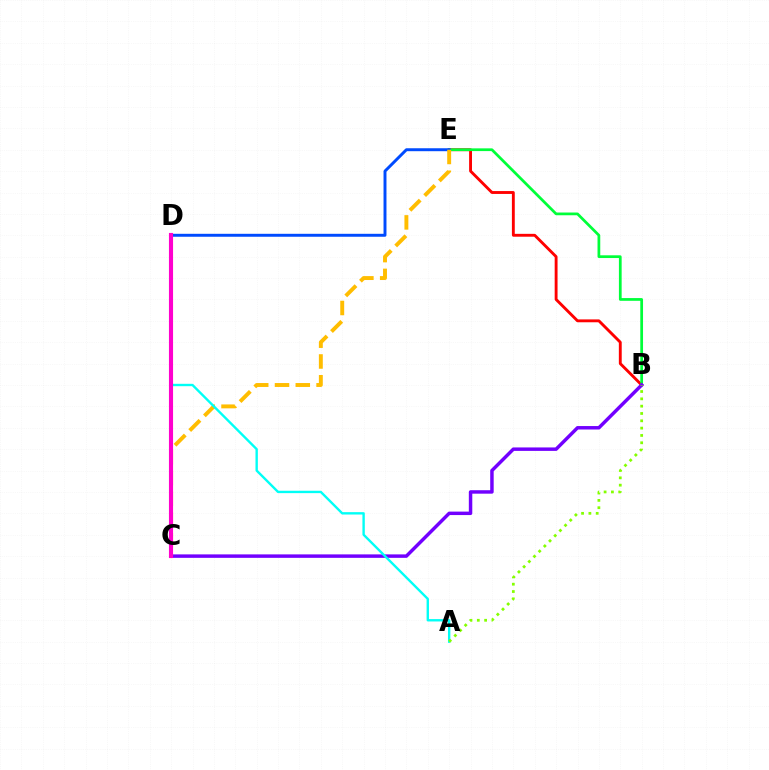{('B', 'E'): [{'color': '#ff0000', 'line_style': 'solid', 'thickness': 2.07}, {'color': '#00ff39', 'line_style': 'solid', 'thickness': 1.97}], ('B', 'C'): [{'color': '#7200ff', 'line_style': 'solid', 'thickness': 2.49}], ('D', 'E'): [{'color': '#004bff', 'line_style': 'solid', 'thickness': 2.12}], ('C', 'E'): [{'color': '#ffbd00', 'line_style': 'dashed', 'thickness': 2.82}], ('A', 'D'): [{'color': '#00fff6', 'line_style': 'solid', 'thickness': 1.71}], ('C', 'D'): [{'color': '#ff00cf', 'line_style': 'solid', 'thickness': 2.96}], ('A', 'B'): [{'color': '#84ff00', 'line_style': 'dotted', 'thickness': 1.99}]}